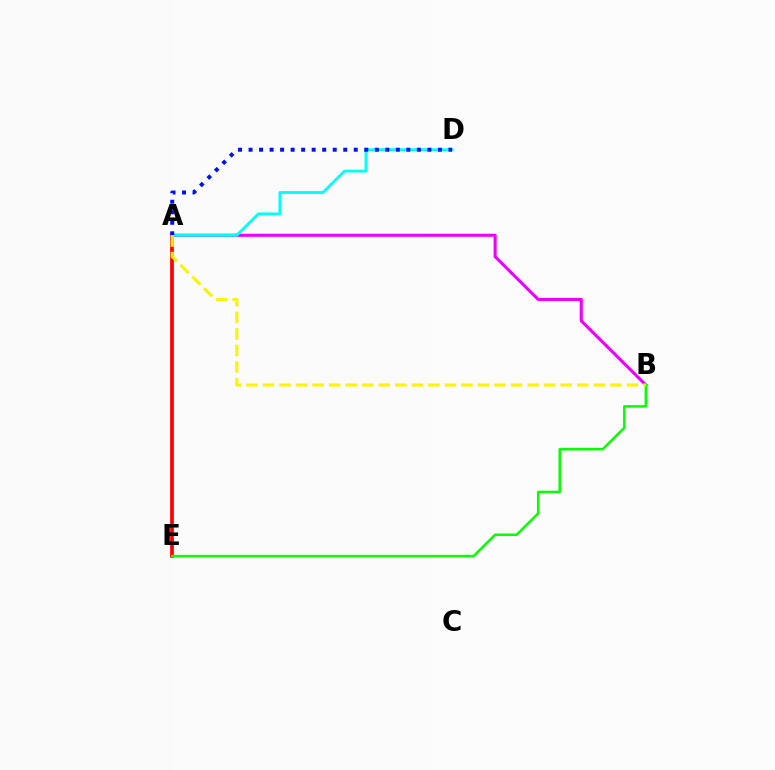{('A', 'E'): [{'color': '#ff0000', 'line_style': 'solid', 'thickness': 2.68}], ('A', 'B'): [{'color': '#ee00ff', 'line_style': 'solid', 'thickness': 2.23}, {'color': '#fcf500', 'line_style': 'dashed', 'thickness': 2.25}], ('A', 'D'): [{'color': '#00fff6', 'line_style': 'solid', 'thickness': 2.03}, {'color': '#0010ff', 'line_style': 'dotted', 'thickness': 2.86}], ('B', 'E'): [{'color': '#08ff00', 'line_style': 'solid', 'thickness': 1.81}]}